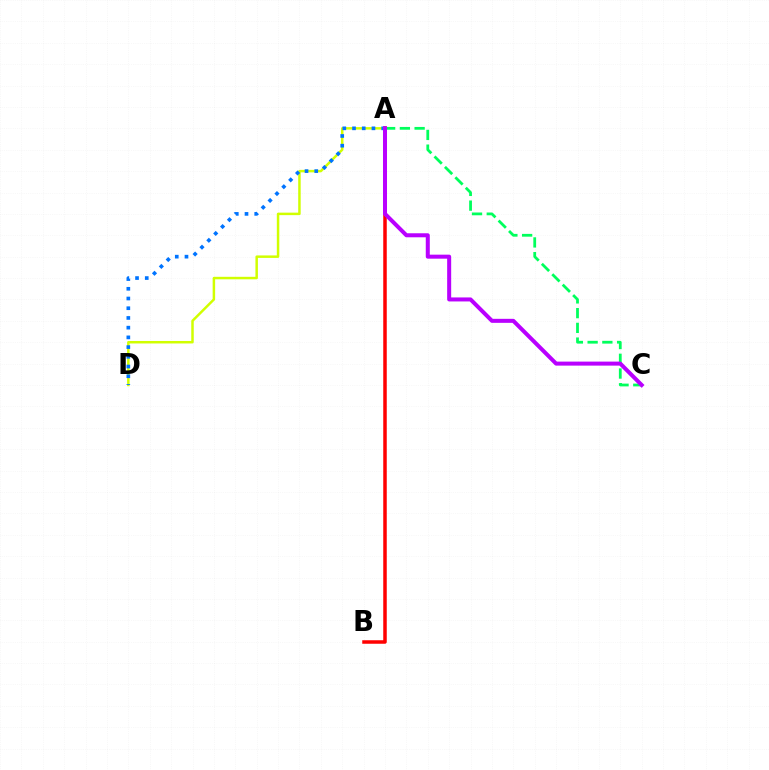{('A', 'D'): [{'color': '#d1ff00', 'line_style': 'solid', 'thickness': 1.79}, {'color': '#0074ff', 'line_style': 'dotted', 'thickness': 2.64}], ('A', 'B'): [{'color': '#ff0000', 'line_style': 'solid', 'thickness': 2.52}], ('A', 'C'): [{'color': '#00ff5c', 'line_style': 'dashed', 'thickness': 2.0}, {'color': '#b900ff', 'line_style': 'solid', 'thickness': 2.89}]}